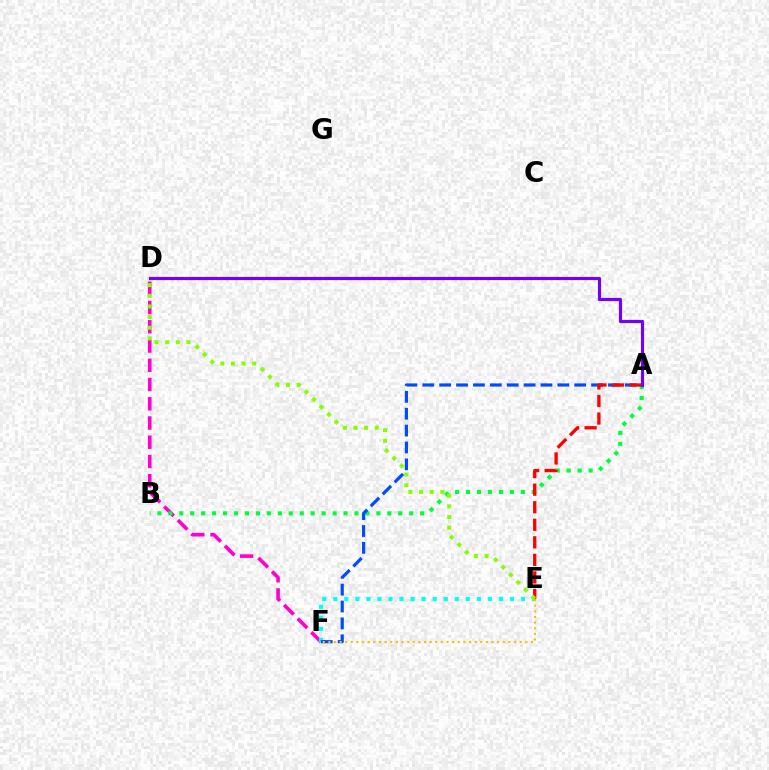{('D', 'F'): [{'color': '#ff00cf', 'line_style': 'dashed', 'thickness': 2.61}], ('E', 'F'): [{'color': '#00fff6', 'line_style': 'dotted', 'thickness': 3.0}, {'color': '#ffbd00', 'line_style': 'dotted', 'thickness': 1.53}], ('A', 'B'): [{'color': '#00ff39', 'line_style': 'dotted', 'thickness': 2.97}], ('A', 'F'): [{'color': '#004bff', 'line_style': 'dashed', 'thickness': 2.29}], ('A', 'E'): [{'color': '#ff0000', 'line_style': 'dashed', 'thickness': 2.38}], ('A', 'D'): [{'color': '#7200ff', 'line_style': 'solid', 'thickness': 2.28}], ('D', 'E'): [{'color': '#84ff00', 'line_style': 'dotted', 'thickness': 2.89}]}